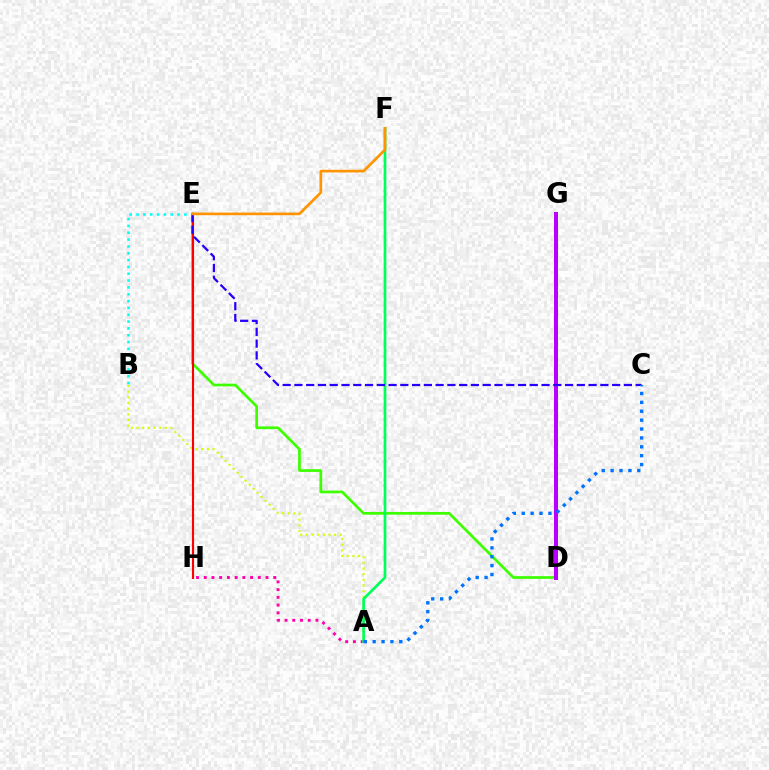{('D', 'E'): [{'color': '#3dff00', 'line_style': 'solid', 'thickness': 1.96}], ('A', 'B'): [{'color': '#d1ff00', 'line_style': 'dotted', 'thickness': 1.54}], ('E', 'H'): [{'color': '#ff0000', 'line_style': 'solid', 'thickness': 1.52}], ('A', 'H'): [{'color': '#ff00ac', 'line_style': 'dotted', 'thickness': 2.1}], ('B', 'E'): [{'color': '#00fff6', 'line_style': 'dotted', 'thickness': 1.86}], ('A', 'F'): [{'color': '#00ff5c', 'line_style': 'solid', 'thickness': 1.94}], ('D', 'G'): [{'color': '#b900ff', 'line_style': 'solid', 'thickness': 2.87}], ('C', 'E'): [{'color': '#2500ff', 'line_style': 'dashed', 'thickness': 1.6}], ('E', 'F'): [{'color': '#ff9400', 'line_style': 'solid', 'thickness': 1.91}], ('A', 'C'): [{'color': '#0074ff', 'line_style': 'dotted', 'thickness': 2.41}]}